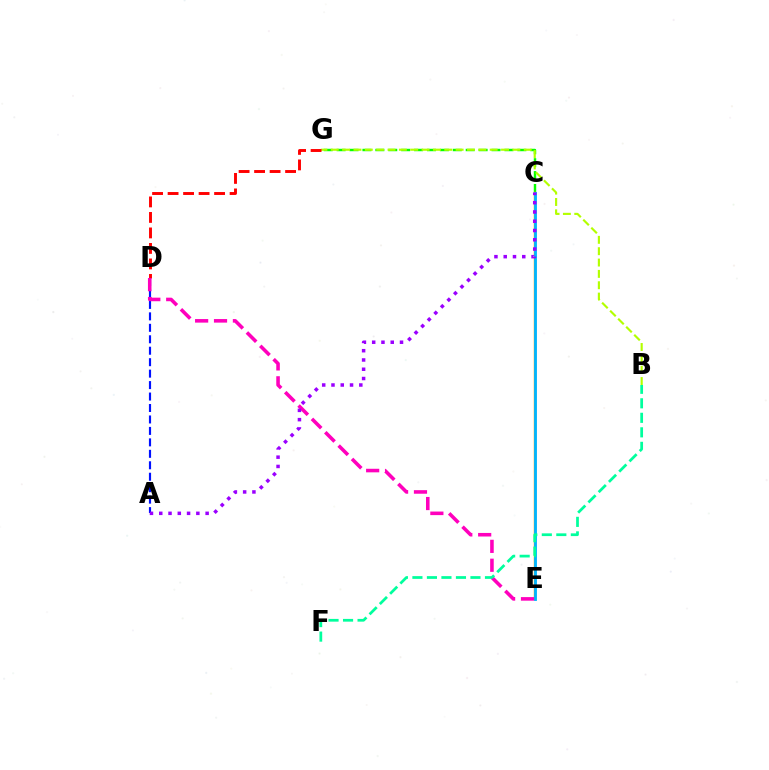{('C', 'G'): [{'color': '#08ff00', 'line_style': 'dashed', 'thickness': 1.75}], ('B', 'G'): [{'color': '#b3ff00', 'line_style': 'dashed', 'thickness': 1.54}], ('D', 'G'): [{'color': '#ff0000', 'line_style': 'dashed', 'thickness': 2.11}], ('C', 'E'): [{'color': '#ffa500', 'line_style': 'solid', 'thickness': 1.76}, {'color': '#00b5ff', 'line_style': 'solid', 'thickness': 2.04}], ('A', 'D'): [{'color': '#0010ff', 'line_style': 'dashed', 'thickness': 1.56}], ('D', 'E'): [{'color': '#ff00bd', 'line_style': 'dashed', 'thickness': 2.57}], ('A', 'C'): [{'color': '#9b00ff', 'line_style': 'dotted', 'thickness': 2.52}], ('B', 'F'): [{'color': '#00ff9d', 'line_style': 'dashed', 'thickness': 1.97}]}